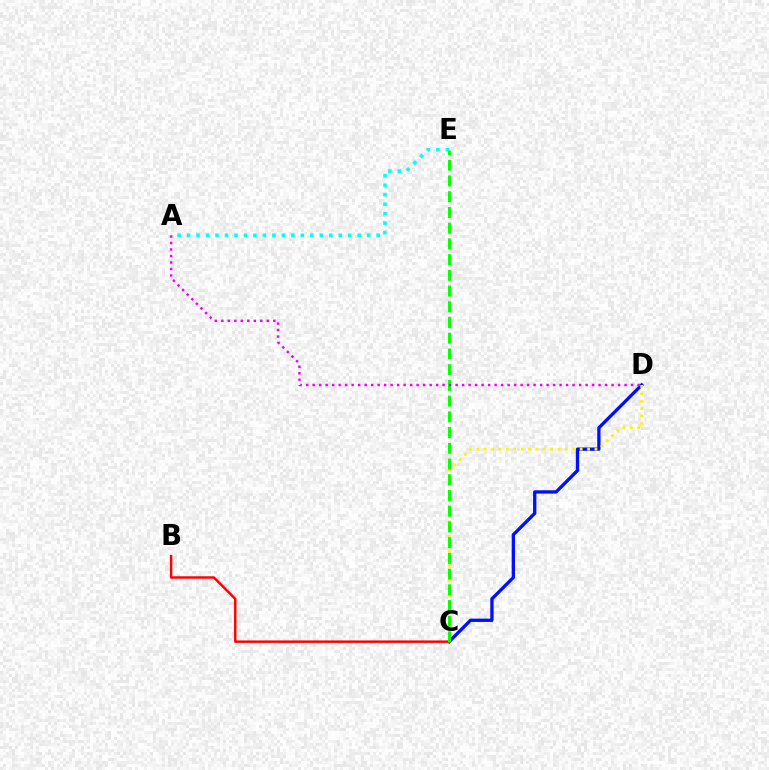{('C', 'D'): [{'color': '#0010ff', 'line_style': 'solid', 'thickness': 2.39}, {'color': '#fcf500', 'line_style': 'dotted', 'thickness': 2.01}], ('B', 'C'): [{'color': '#ff0000', 'line_style': 'solid', 'thickness': 1.76}], ('A', 'E'): [{'color': '#00fff6', 'line_style': 'dotted', 'thickness': 2.58}], ('C', 'E'): [{'color': '#08ff00', 'line_style': 'dashed', 'thickness': 2.14}], ('A', 'D'): [{'color': '#ee00ff', 'line_style': 'dotted', 'thickness': 1.77}]}